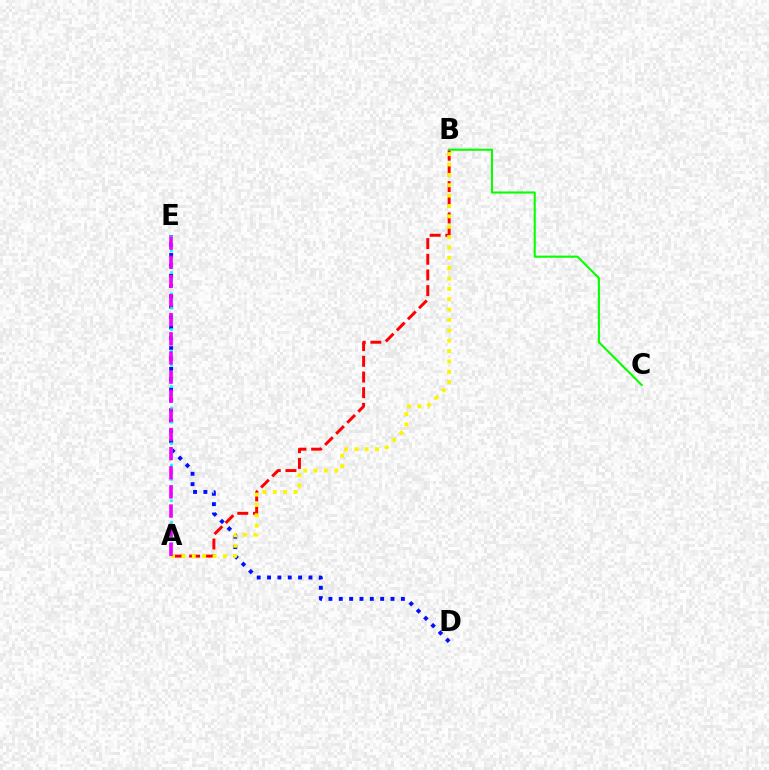{('A', 'B'): [{'color': '#ff0000', 'line_style': 'dashed', 'thickness': 2.13}, {'color': '#fcf500', 'line_style': 'dotted', 'thickness': 2.82}], ('D', 'E'): [{'color': '#0010ff', 'line_style': 'dotted', 'thickness': 2.81}], ('B', 'C'): [{'color': '#08ff00', 'line_style': 'solid', 'thickness': 1.52}], ('A', 'E'): [{'color': '#00fff6', 'line_style': 'dotted', 'thickness': 1.94}, {'color': '#ee00ff', 'line_style': 'dashed', 'thickness': 2.6}]}